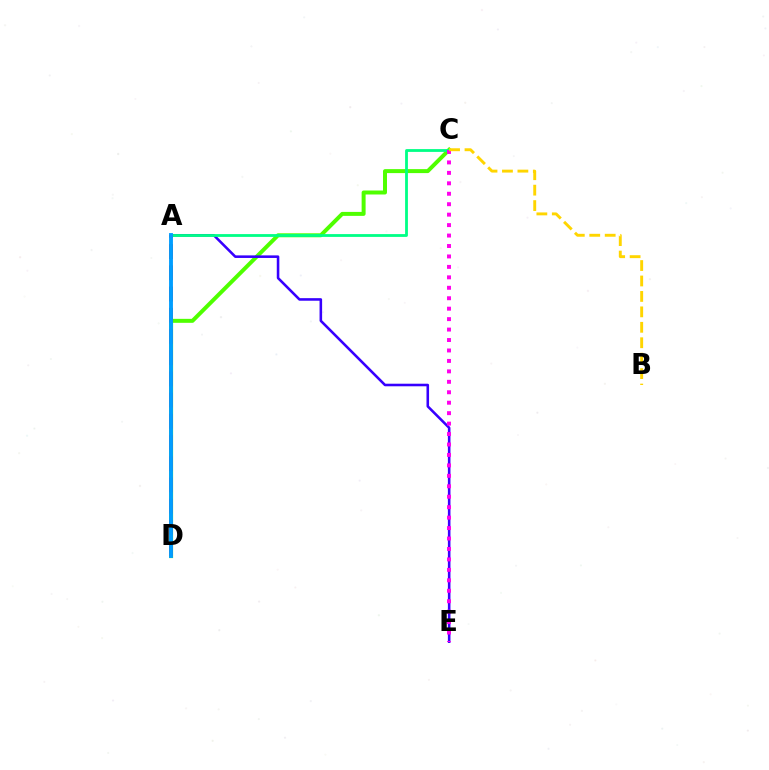{('C', 'D'): [{'color': '#4fff00', 'line_style': 'solid', 'thickness': 2.86}], ('A', 'E'): [{'color': '#3700ff', 'line_style': 'solid', 'thickness': 1.85}], ('A', 'C'): [{'color': '#00ff86', 'line_style': 'solid', 'thickness': 2.02}], ('C', 'E'): [{'color': '#ff00ed', 'line_style': 'dotted', 'thickness': 2.84}], ('A', 'D'): [{'color': '#ff0000', 'line_style': 'dashed', 'thickness': 2.88}, {'color': '#009eff', 'line_style': 'solid', 'thickness': 2.78}], ('B', 'C'): [{'color': '#ffd500', 'line_style': 'dashed', 'thickness': 2.1}]}